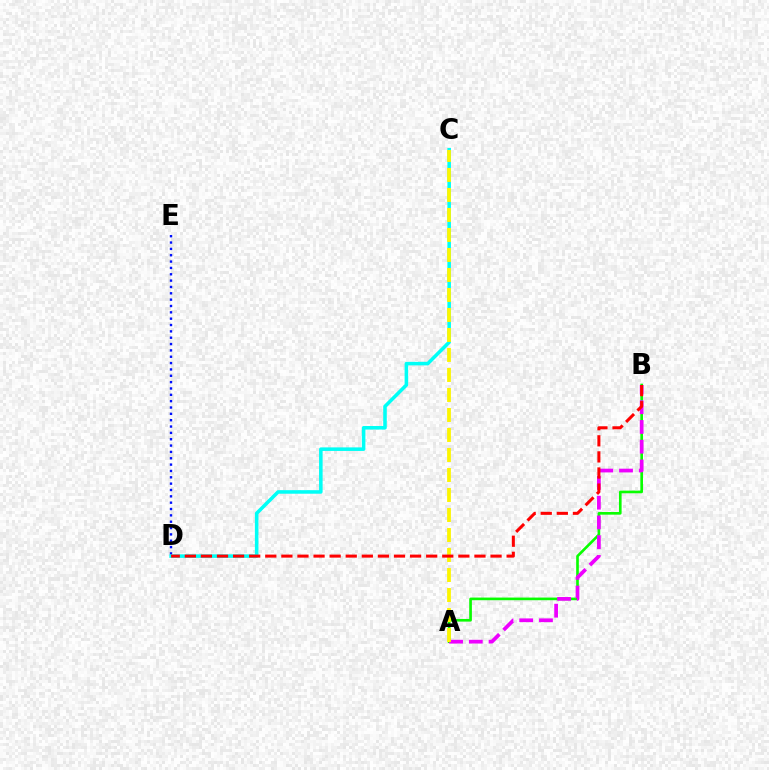{('A', 'B'): [{'color': '#08ff00', 'line_style': 'solid', 'thickness': 1.9}, {'color': '#ee00ff', 'line_style': 'dashed', 'thickness': 2.68}], ('D', 'E'): [{'color': '#0010ff', 'line_style': 'dotted', 'thickness': 1.72}], ('C', 'D'): [{'color': '#00fff6', 'line_style': 'solid', 'thickness': 2.56}], ('A', 'C'): [{'color': '#fcf500', 'line_style': 'dashed', 'thickness': 2.72}], ('B', 'D'): [{'color': '#ff0000', 'line_style': 'dashed', 'thickness': 2.19}]}